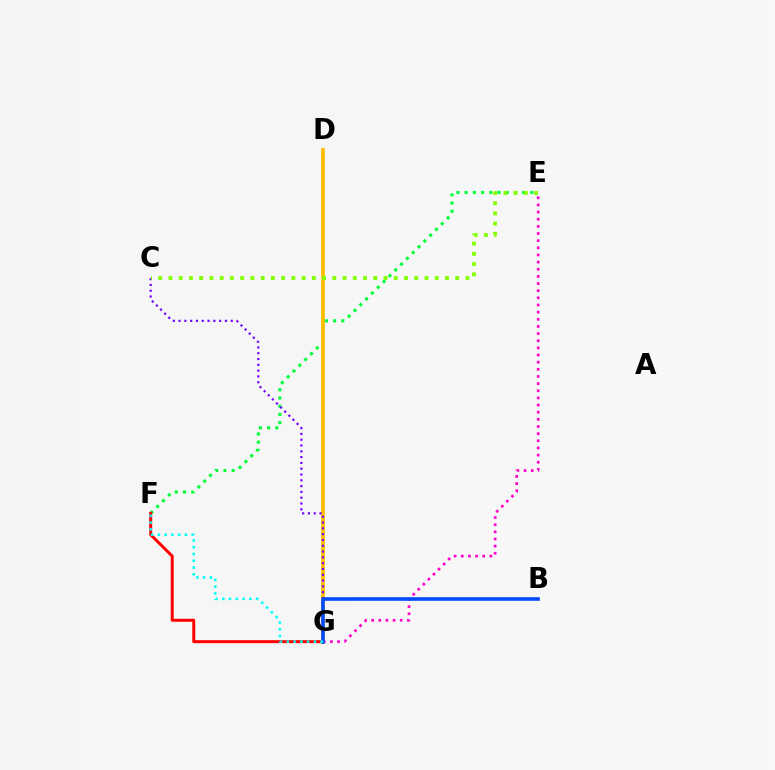{('E', 'F'): [{'color': '#00ff39', 'line_style': 'dotted', 'thickness': 2.23}], ('F', 'G'): [{'color': '#ff0000', 'line_style': 'solid', 'thickness': 2.14}, {'color': '#00fff6', 'line_style': 'dotted', 'thickness': 1.84}], ('D', 'G'): [{'color': '#ffbd00', 'line_style': 'solid', 'thickness': 2.72}], ('C', 'G'): [{'color': '#7200ff', 'line_style': 'dotted', 'thickness': 1.58}], ('E', 'G'): [{'color': '#ff00cf', 'line_style': 'dotted', 'thickness': 1.94}], ('B', 'G'): [{'color': '#004bff', 'line_style': 'solid', 'thickness': 2.59}], ('C', 'E'): [{'color': '#84ff00', 'line_style': 'dotted', 'thickness': 2.78}]}